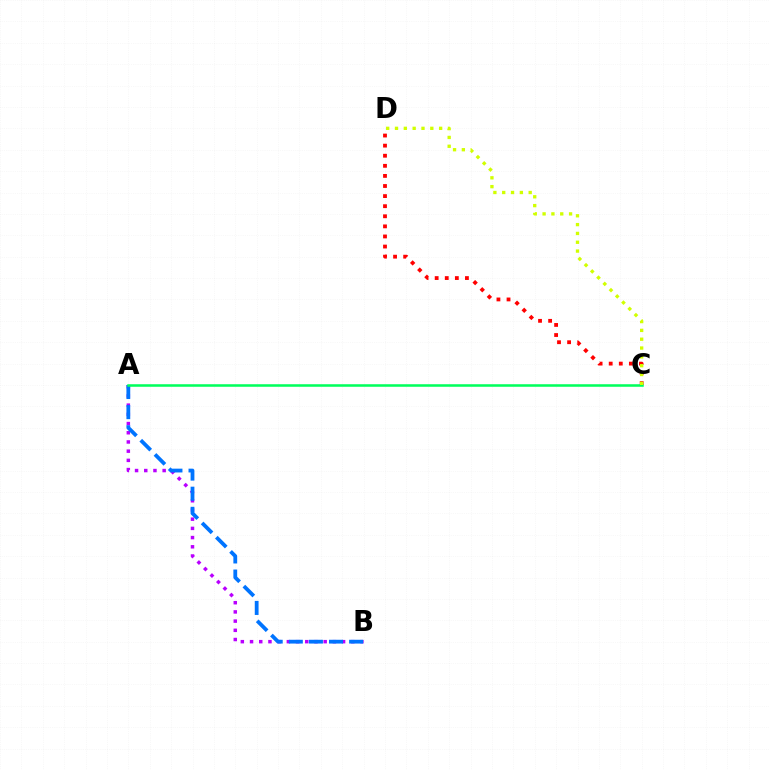{('C', 'D'): [{'color': '#ff0000', 'line_style': 'dotted', 'thickness': 2.74}, {'color': '#d1ff00', 'line_style': 'dotted', 'thickness': 2.4}], ('A', 'B'): [{'color': '#b900ff', 'line_style': 'dotted', 'thickness': 2.5}, {'color': '#0074ff', 'line_style': 'dashed', 'thickness': 2.73}], ('A', 'C'): [{'color': '#00ff5c', 'line_style': 'solid', 'thickness': 1.83}]}